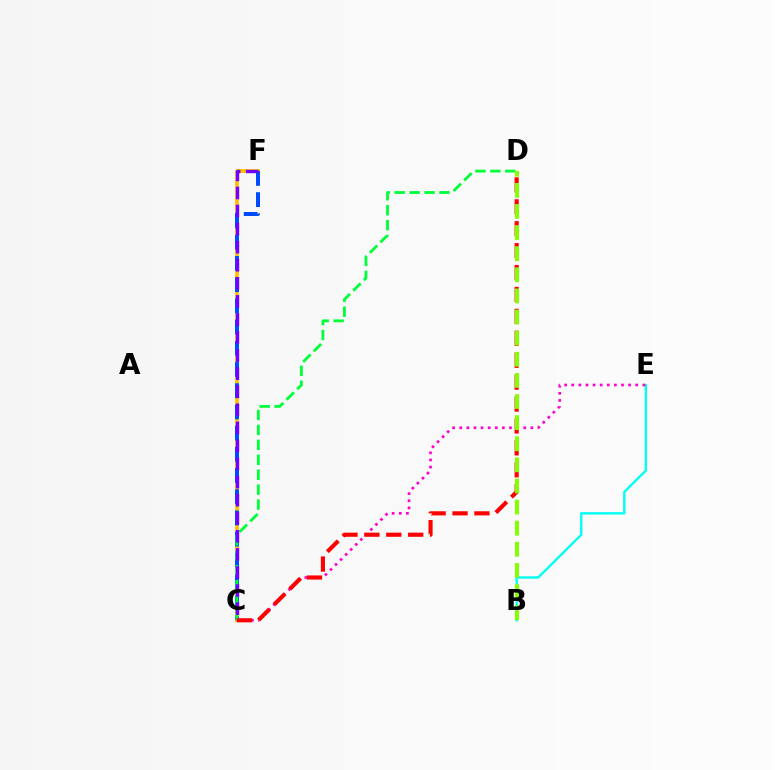{('C', 'F'): [{'color': '#ffbd00', 'line_style': 'solid', 'thickness': 2.67}, {'color': '#004bff', 'line_style': 'dashed', 'thickness': 2.88}, {'color': '#7200ff', 'line_style': 'dashed', 'thickness': 2.46}], ('C', 'D'): [{'color': '#00ff39', 'line_style': 'dashed', 'thickness': 2.03}, {'color': '#ff0000', 'line_style': 'dashed', 'thickness': 2.98}], ('B', 'E'): [{'color': '#00fff6', 'line_style': 'solid', 'thickness': 1.7}], ('C', 'E'): [{'color': '#ff00cf', 'line_style': 'dotted', 'thickness': 1.93}], ('B', 'D'): [{'color': '#84ff00', 'line_style': 'dashed', 'thickness': 2.87}]}